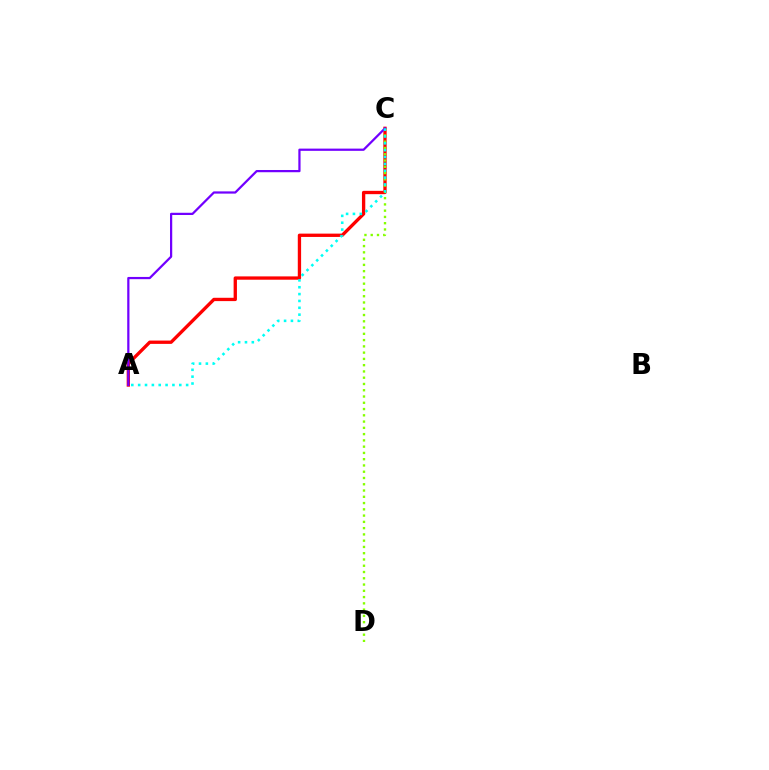{('A', 'C'): [{'color': '#ff0000', 'line_style': 'solid', 'thickness': 2.39}, {'color': '#7200ff', 'line_style': 'solid', 'thickness': 1.61}, {'color': '#00fff6', 'line_style': 'dotted', 'thickness': 1.86}], ('C', 'D'): [{'color': '#84ff00', 'line_style': 'dotted', 'thickness': 1.7}]}